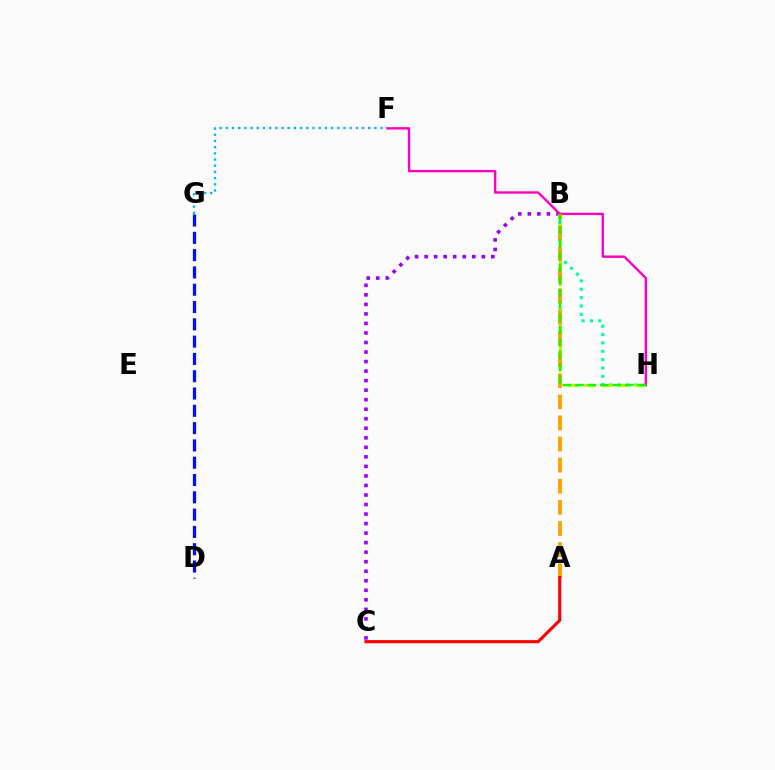{('B', 'H'): [{'color': '#00ff9d', 'line_style': 'dotted', 'thickness': 2.27}, {'color': '#b3ff00', 'line_style': 'dashed', 'thickness': 2.29}, {'color': '#08ff00', 'line_style': 'dashed', 'thickness': 1.69}], ('B', 'C'): [{'color': '#9b00ff', 'line_style': 'dotted', 'thickness': 2.59}], ('F', 'G'): [{'color': '#00b5ff', 'line_style': 'dotted', 'thickness': 1.68}], ('F', 'H'): [{'color': '#ff00bd', 'line_style': 'solid', 'thickness': 1.71}], ('A', 'B'): [{'color': '#ffa500', 'line_style': 'dashed', 'thickness': 2.87}], ('A', 'C'): [{'color': '#ff0000', 'line_style': 'solid', 'thickness': 2.23}], ('D', 'G'): [{'color': '#0010ff', 'line_style': 'dashed', 'thickness': 2.35}]}